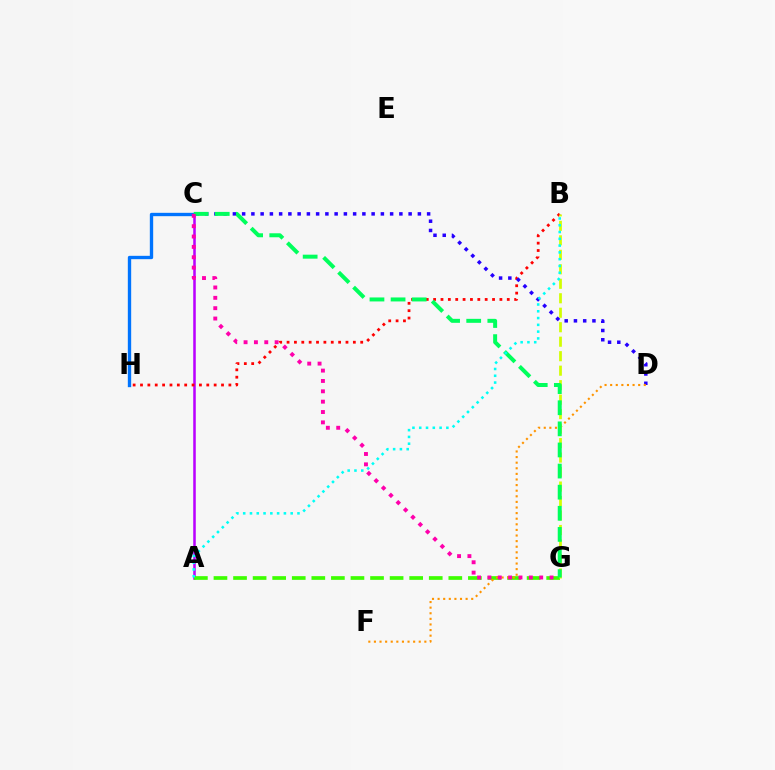{('A', 'C'): [{'color': '#b900ff', 'line_style': 'solid', 'thickness': 1.83}], ('B', 'H'): [{'color': '#ff0000', 'line_style': 'dotted', 'thickness': 2.0}], ('C', 'D'): [{'color': '#2500ff', 'line_style': 'dotted', 'thickness': 2.51}], ('C', 'H'): [{'color': '#0074ff', 'line_style': 'solid', 'thickness': 2.41}], ('A', 'G'): [{'color': '#3dff00', 'line_style': 'dashed', 'thickness': 2.66}], ('D', 'F'): [{'color': '#ff9400', 'line_style': 'dotted', 'thickness': 1.52}], ('B', 'G'): [{'color': '#d1ff00', 'line_style': 'dashed', 'thickness': 1.97}], ('C', 'G'): [{'color': '#00ff5c', 'line_style': 'dashed', 'thickness': 2.87}, {'color': '#ff00ac', 'line_style': 'dotted', 'thickness': 2.81}], ('A', 'B'): [{'color': '#00fff6', 'line_style': 'dotted', 'thickness': 1.84}]}